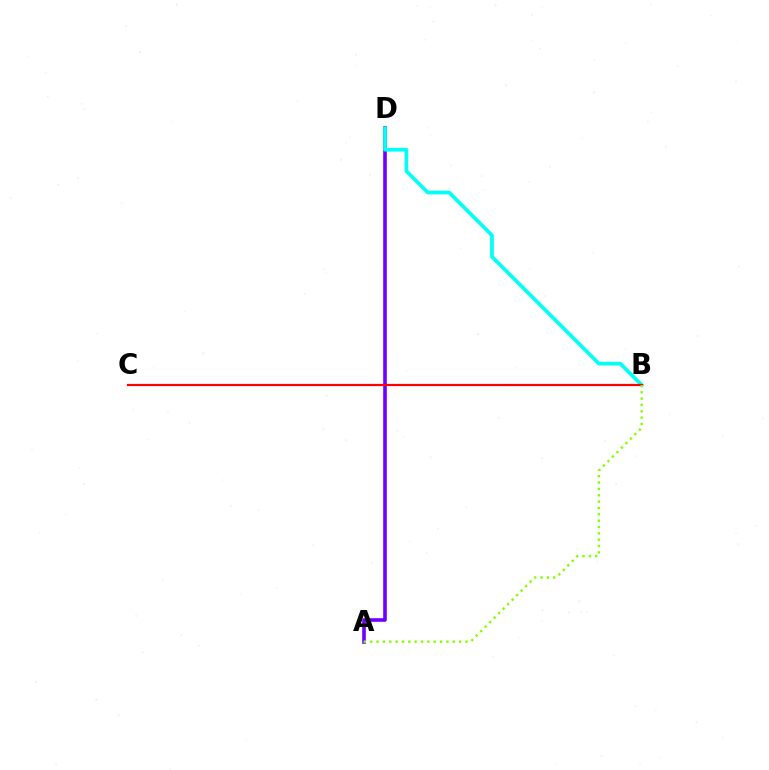{('A', 'D'): [{'color': '#7200ff', 'line_style': 'solid', 'thickness': 2.61}], ('B', 'D'): [{'color': '#00fff6', 'line_style': 'solid', 'thickness': 2.66}], ('B', 'C'): [{'color': '#ff0000', 'line_style': 'solid', 'thickness': 1.58}], ('A', 'B'): [{'color': '#84ff00', 'line_style': 'dotted', 'thickness': 1.73}]}